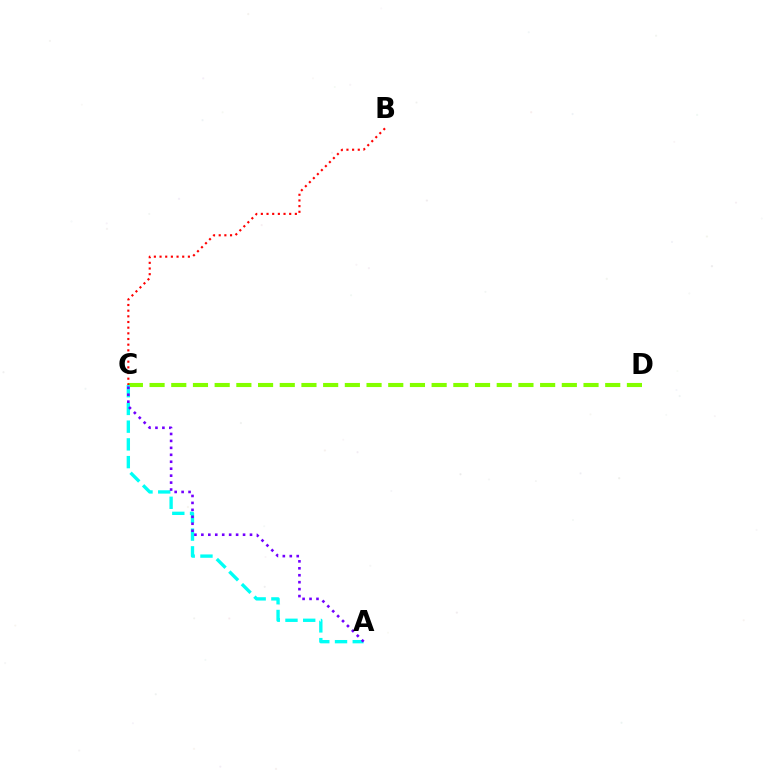{('C', 'D'): [{'color': '#84ff00', 'line_style': 'dashed', 'thickness': 2.95}], ('A', 'C'): [{'color': '#00fff6', 'line_style': 'dashed', 'thickness': 2.41}, {'color': '#7200ff', 'line_style': 'dotted', 'thickness': 1.89}], ('B', 'C'): [{'color': '#ff0000', 'line_style': 'dotted', 'thickness': 1.54}]}